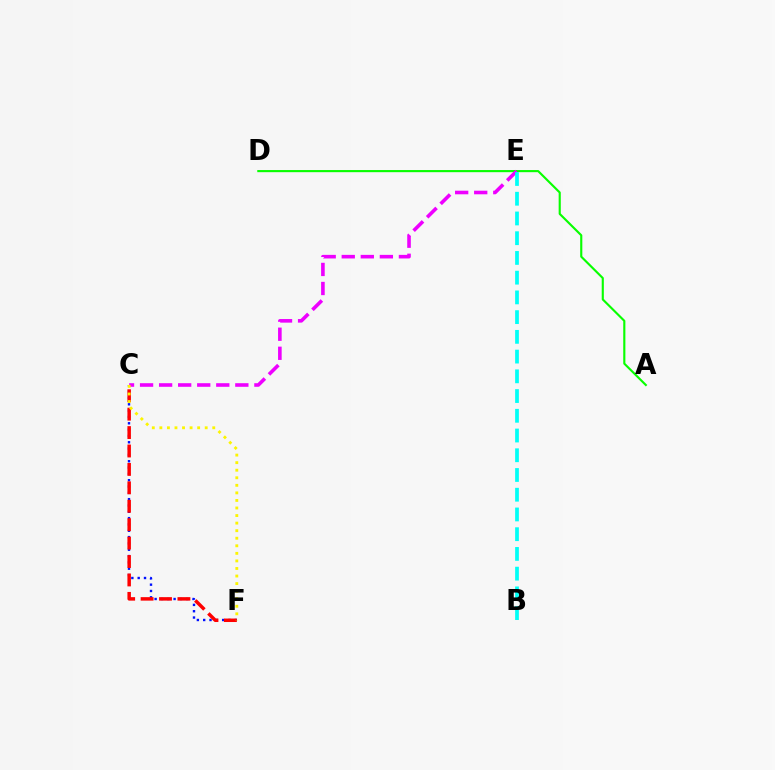{('C', 'F'): [{'color': '#0010ff', 'line_style': 'dotted', 'thickness': 1.72}, {'color': '#ff0000', 'line_style': 'dashed', 'thickness': 2.5}, {'color': '#fcf500', 'line_style': 'dotted', 'thickness': 2.05}], ('A', 'D'): [{'color': '#08ff00', 'line_style': 'solid', 'thickness': 1.53}], ('C', 'E'): [{'color': '#ee00ff', 'line_style': 'dashed', 'thickness': 2.59}], ('B', 'E'): [{'color': '#00fff6', 'line_style': 'dashed', 'thickness': 2.68}]}